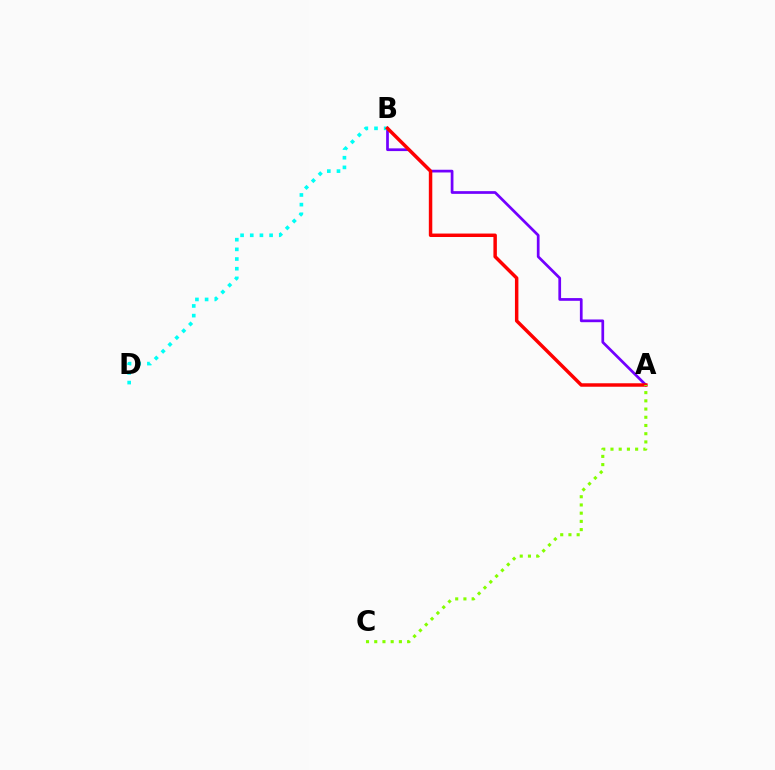{('A', 'B'): [{'color': '#7200ff', 'line_style': 'solid', 'thickness': 1.96}, {'color': '#ff0000', 'line_style': 'solid', 'thickness': 2.49}], ('B', 'D'): [{'color': '#00fff6', 'line_style': 'dotted', 'thickness': 2.63}], ('A', 'C'): [{'color': '#84ff00', 'line_style': 'dotted', 'thickness': 2.23}]}